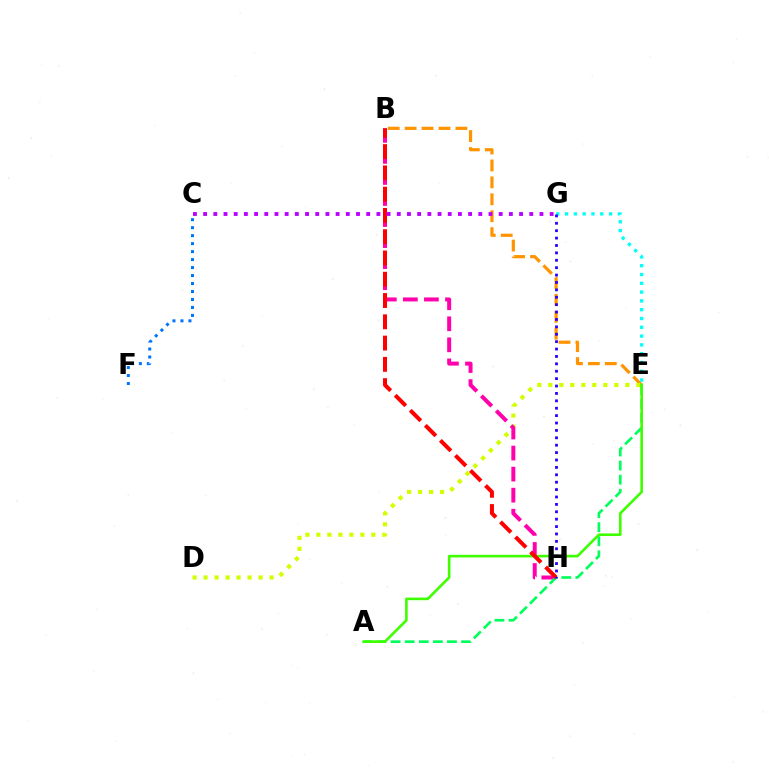{('B', 'E'): [{'color': '#ff9400', 'line_style': 'dashed', 'thickness': 2.3}], ('D', 'E'): [{'color': '#d1ff00', 'line_style': 'dotted', 'thickness': 2.99}], ('B', 'H'): [{'color': '#ff00ac', 'line_style': 'dashed', 'thickness': 2.86}, {'color': '#ff0000', 'line_style': 'dashed', 'thickness': 2.89}], ('A', 'E'): [{'color': '#00ff5c', 'line_style': 'dashed', 'thickness': 1.91}, {'color': '#3dff00', 'line_style': 'solid', 'thickness': 1.88}], ('E', 'G'): [{'color': '#00fff6', 'line_style': 'dotted', 'thickness': 2.39}], ('C', 'G'): [{'color': '#b900ff', 'line_style': 'dotted', 'thickness': 2.77}], ('G', 'H'): [{'color': '#2500ff', 'line_style': 'dotted', 'thickness': 2.01}], ('C', 'F'): [{'color': '#0074ff', 'line_style': 'dotted', 'thickness': 2.17}]}